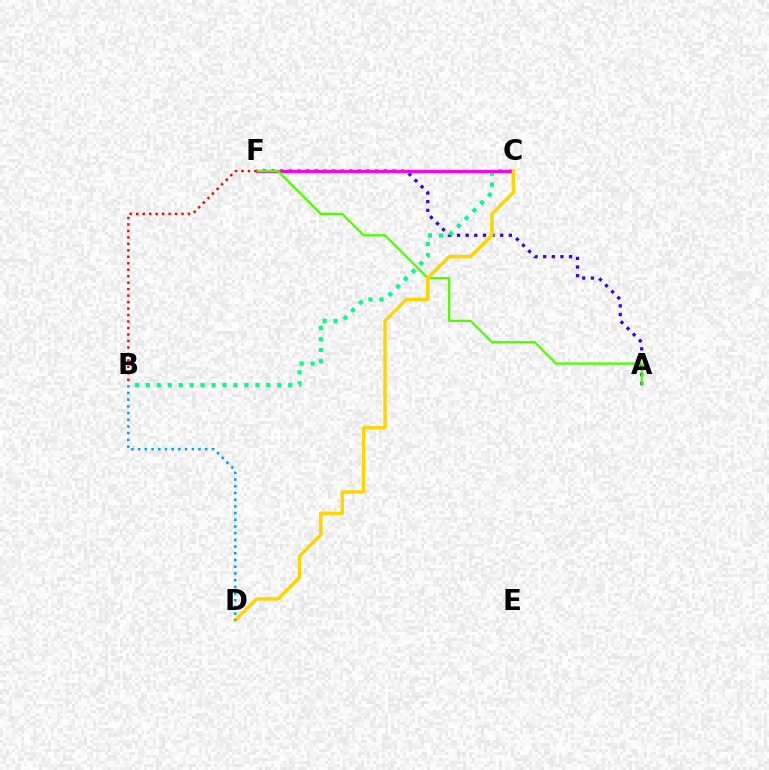{('A', 'F'): [{'color': '#3700ff', 'line_style': 'dotted', 'thickness': 2.35}, {'color': '#4fff00', 'line_style': 'solid', 'thickness': 1.65}], ('B', 'C'): [{'color': '#00ff86', 'line_style': 'dotted', 'thickness': 2.98}], ('C', 'F'): [{'color': '#ff00ed', 'line_style': 'solid', 'thickness': 2.32}], ('C', 'D'): [{'color': '#ffd500', 'line_style': 'solid', 'thickness': 2.47}], ('B', 'D'): [{'color': '#009eff', 'line_style': 'dotted', 'thickness': 1.82}], ('B', 'F'): [{'color': '#ff0000', 'line_style': 'dotted', 'thickness': 1.76}]}